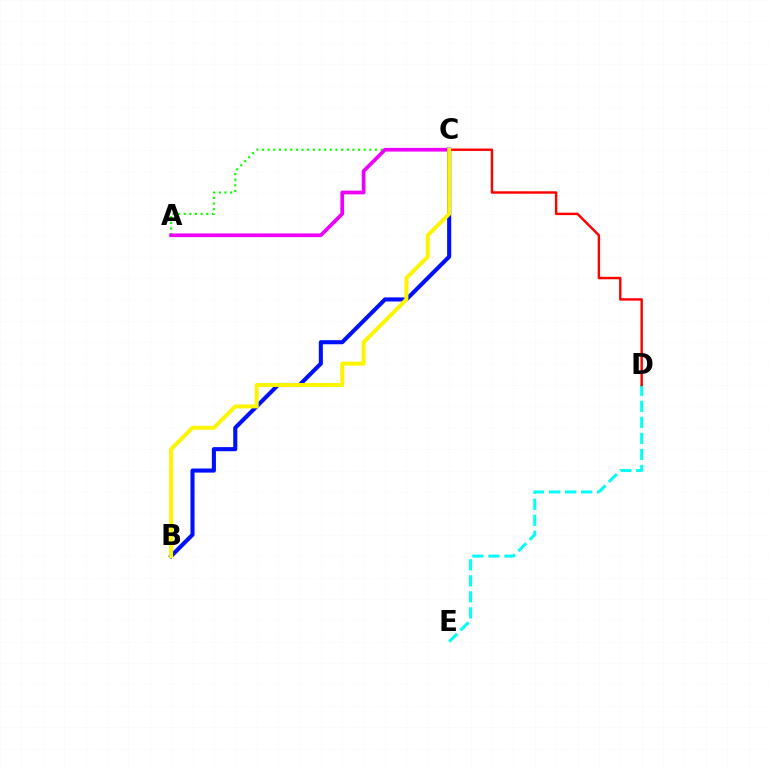{('D', 'E'): [{'color': '#00fff6', 'line_style': 'dashed', 'thickness': 2.18}], ('A', 'C'): [{'color': '#08ff00', 'line_style': 'dotted', 'thickness': 1.54}, {'color': '#ee00ff', 'line_style': 'solid', 'thickness': 2.67}], ('B', 'C'): [{'color': '#0010ff', 'line_style': 'solid', 'thickness': 2.94}, {'color': '#fcf500', 'line_style': 'solid', 'thickness': 2.85}], ('C', 'D'): [{'color': '#ff0000', 'line_style': 'solid', 'thickness': 1.75}]}